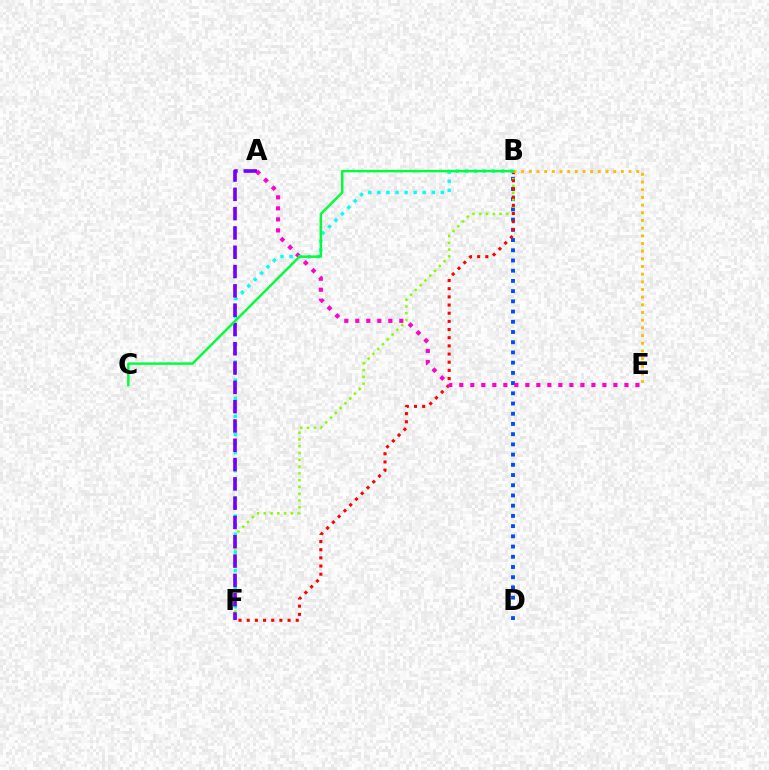{('B', 'D'): [{'color': '#004bff', 'line_style': 'dotted', 'thickness': 2.78}], ('B', 'F'): [{'color': '#84ff00', 'line_style': 'dotted', 'thickness': 1.84}, {'color': '#ff0000', 'line_style': 'dotted', 'thickness': 2.22}, {'color': '#00fff6', 'line_style': 'dotted', 'thickness': 2.46}], ('A', 'E'): [{'color': '#ff00cf', 'line_style': 'dotted', 'thickness': 2.99}], ('A', 'F'): [{'color': '#7200ff', 'line_style': 'dashed', 'thickness': 2.62}], ('B', 'E'): [{'color': '#ffbd00', 'line_style': 'dotted', 'thickness': 2.08}], ('B', 'C'): [{'color': '#00ff39', 'line_style': 'solid', 'thickness': 1.76}]}